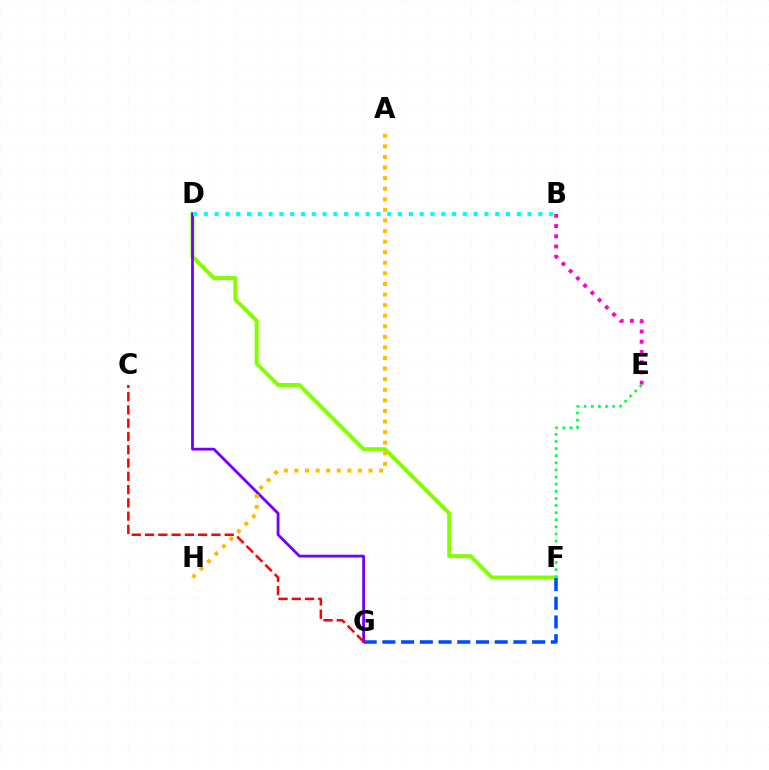{('D', 'F'): [{'color': '#84ff00', 'line_style': 'solid', 'thickness': 2.86}], ('F', 'G'): [{'color': '#004bff', 'line_style': 'dashed', 'thickness': 2.54}], ('B', 'E'): [{'color': '#ff00cf', 'line_style': 'dotted', 'thickness': 2.78}], ('D', 'G'): [{'color': '#7200ff', 'line_style': 'solid', 'thickness': 2.02}], ('C', 'G'): [{'color': '#ff0000', 'line_style': 'dashed', 'thickness': 1.8}], ('A', 'H'): [{'color': '#ffbd00', 'line_style': 'dotted', 'thickness': 2.88}], ('E', 'F'): [{'color': '#00ff39', 'line_style': 'dotted', 'thickness': 1.93}], ('B', 'D'): [{'color': '#00fff6', 'line_style': 'dotted', 'thickness': 2.93}]}